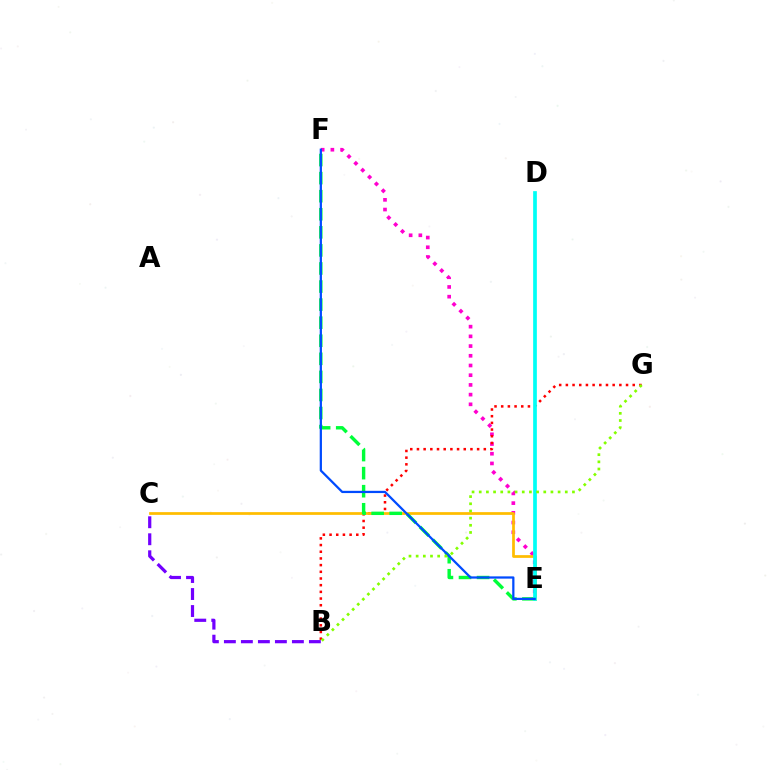{('E', 'F'): [{'color': '#ff00cf', 'line_style': 'dotted', 'thickness': 2.64}, {'color': '#00ff39', 'line_style': 'dashed', 'thickness': 2.45}, {'color': '#004bff', 'line_style': 'solid', 'thickness': 1.62}], ('B', 'G'): [{'color': '#ff0000', 'line_style': 'dotted', 'thickness': 1.82}, {'color': '#84ff00', 'line_style': 'dotted', 'thickness': 1.95}], ('C', 'E'): [{'color': '#ffbd00', 'line_style': 'solid', 'thickness': 1.97}], ('D', 'E'): [{'color': '#00fff6', 'line_style': 'solid', 'thickness': 2.67}], ('B', 'C'): [{'color': '#7200ff', 'line_style': 'dashed', 'thickness': 2.31}]}